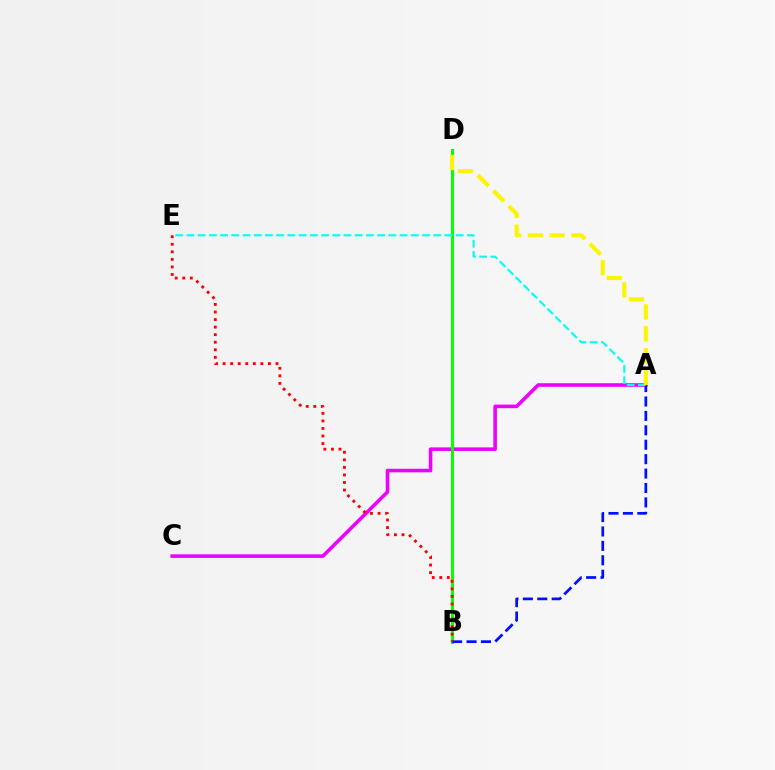{('A', 'C'): [{'color': '#ee00ff', 'line_style': 'solid', 'thickness': 2.58}], ('B', 'D'): [{'color': '#08ff00', 'line_style': 'solid', 'thickness': 2.19}], ('A', 'B'): [{'color': '#0010ff', 'line_style': 'dashed', 'thickness': 1.96}], ('A', 'E'): [{'color': '#00fff6', 'line_style': 'dashed', 'thickness': 1.52}], ('B', 'E'): [{'color': '#ff0000', 'line_style': 'dotted', 'thickness': 2.05}], ('A', 'D'): [{'color': '#fcf500', 'line_style': 'dashed', 'thickness': 2.96}]}